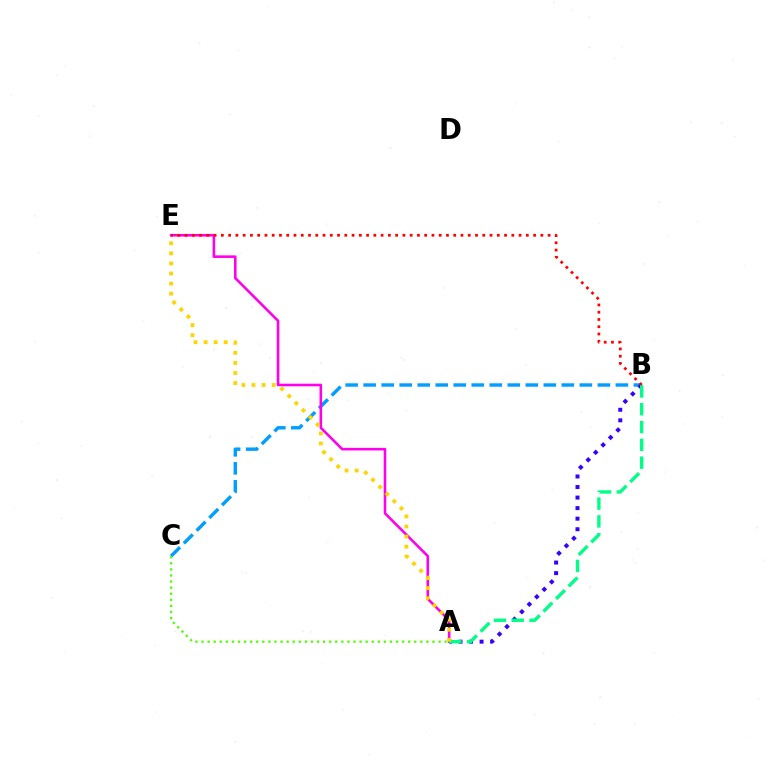{('B', 'C'): [{'color': '#009eff', 'line_style': 'dashed', 'thickness': 2.45}], ('A', 'B'): [{'color': '#3700ff', 'line_style': 'dotted', 'thickness': 2.87}, {'color': '#00ff86', 'line_style': 'dashed', 'thickness': 2.42}], ('A', 'E'): [{'color': '#ff00ed', 'line_style': 'solid', 'thickness': 1.87}, {'color': '#ffd500', 'line_style': 'dotted', 'thickness': 2.74}], ('B', 'E'): [{'color': '#ff0000', 'line_style': 'dotted', 'thickness': 1.97}], ('A', 'C'): [{'color': '#4fff00', 'line_style': 'dotted', 'thickness': 1.65}]}